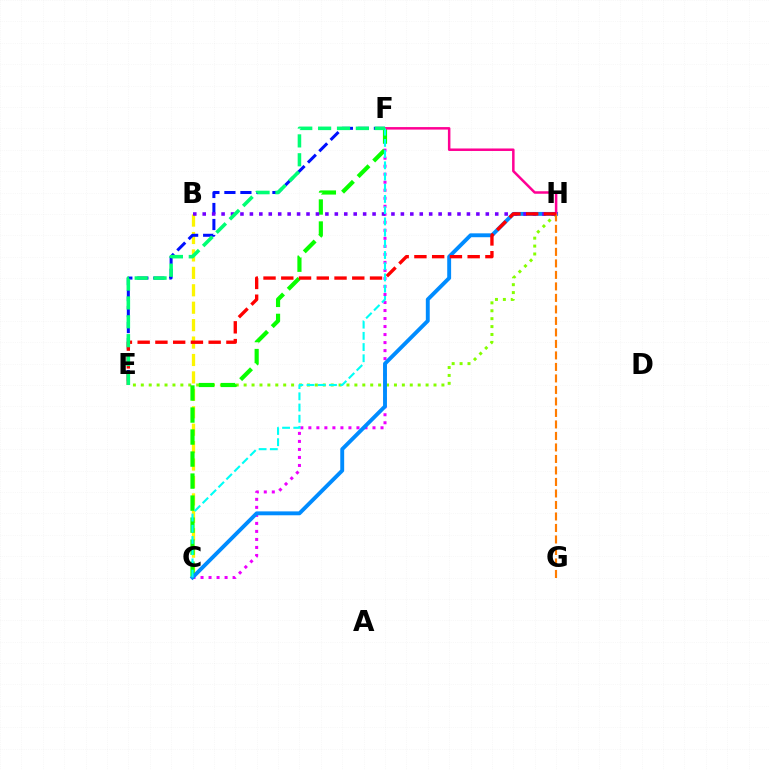{('C', 'F'): [{'color': '#ee00ff', 'line_style': 'dotted', 'thickness': 2.18}, {'color': '#08ff00', 'line_style': 'dashed', 'thickness': 2.99}, {'color': '#00fff6', 'line_style': 'dashed', 'thickness': 1.52}], ('E', 'H'): [{'color': '#84ff00', 'line_style': 'dotted', 'thickness': 2.15}, {'color': '#ff0000', 'line_style': 'dashed', 'thickness': 2.41}], ('B', 'C'): [{'color': '#fcf500', 'line_style': 'dashed', 'thickness': 2.37}], ('C', 'H'): [{'color': '#008cff', 'line_style': 'solid', 'thickness': 2.8}], ('E', 'F'): [{'color': '#0010ff', 'line_style': 'dashed', 'thickness': 2.17}, {'color': '#00ff74', 'line_style': 'dashed', 'thickness': 2.56}], ('F', 'H'): [{'color': '#ff0094', 'line_style': 'solid', 'thickness': 1.8}], ('B', 'H'): [{'color': '#7200ff', 'line_style': 'dotted', 'thickness': 2.56}], ('G', 'H'): [{'color': '#ff7c00', 'line_style': 'dashed', 'thickness': 1.56}]}